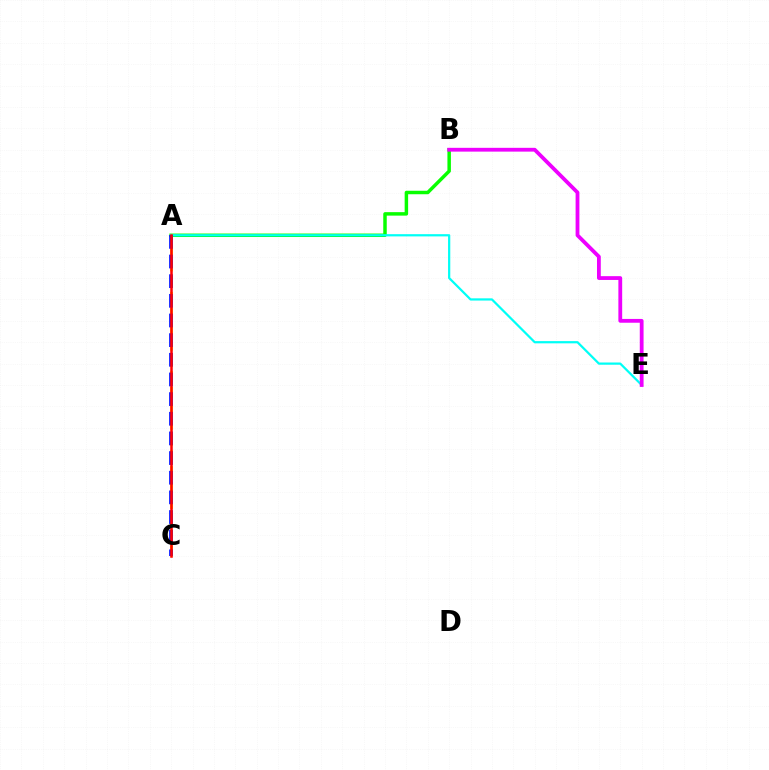{('A', 'B'): [{'color': '#08ff00', 'line_style': 'solid', 'thickness': 2.5}], ('A', 'E'): [{'color': '#00fff6', 'line_style': 'solid', 'thickness': 1.6}], ('A', 'C'): [{'color': '#fcf500', 'line_style': 'dashed', 'thickness': 2.15}, {'color': '#0010ff', 'line_style': 'dashed', 'thickness': 2.67}, {'color': '#ff0000', 'line_style': 'solid', 'thickness': 1.82}], ('B', 'E'): [{'color': '#ee00ff', 'line_style': 'solid', 'thickness': 2.73}]}